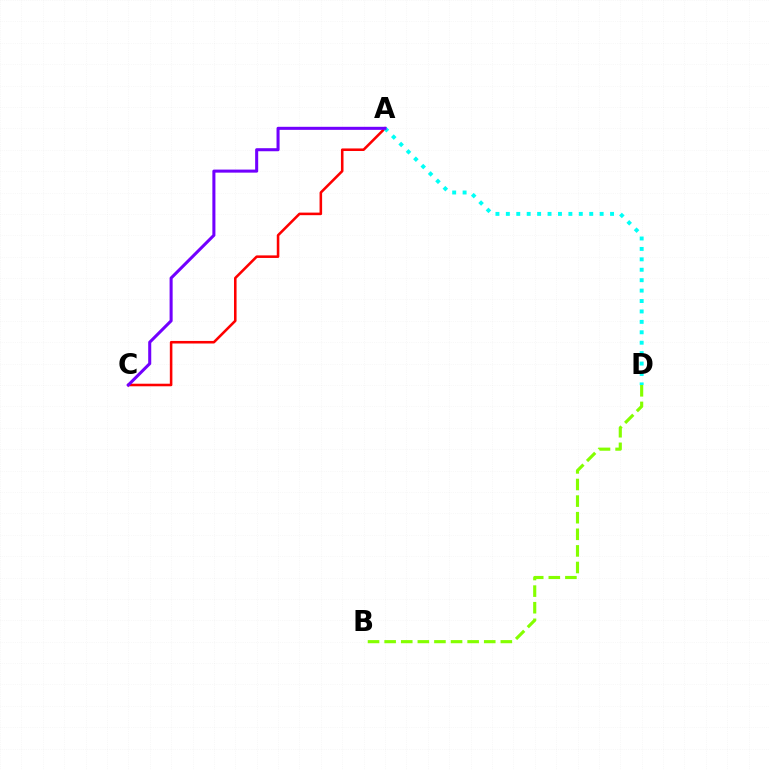{('B', 'D'): [{'color': '#84ff00', 'line_style': 'dashed', 'thickness': 2.26}], ('A', 'C'): [{'color': '#ff0000', 'line_style': 'solid', 'thickness': 1.84}, {'color': '#7200ff', 'line_style': 'solid', 'thickness': 2.19}], ('A', 'D'): [{'color': '#00fff6', 'line_style': 'dotted', 'thickness': 2.83}]}